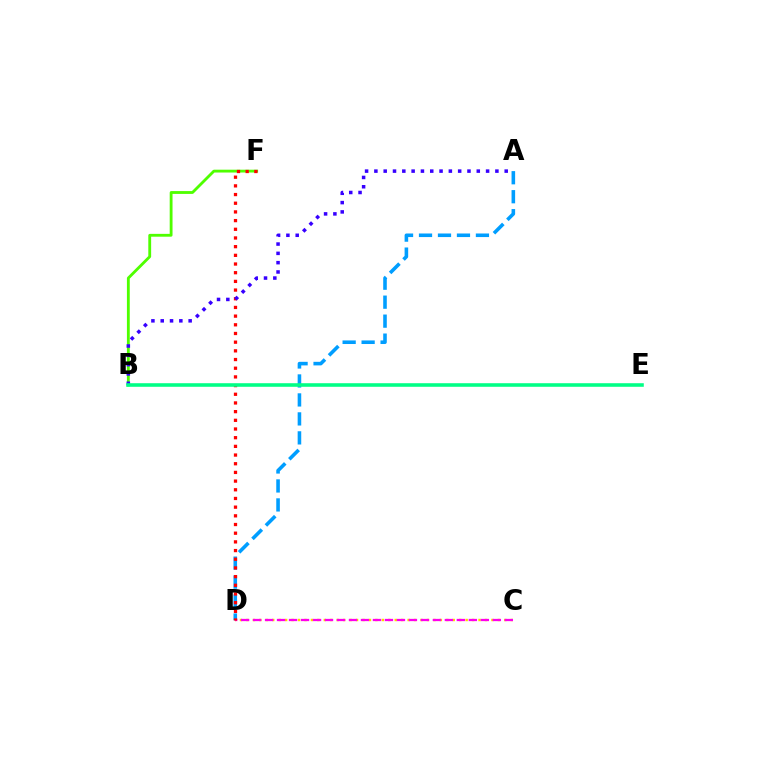{('A', 'D'): [{'color': '#009eff', 'line_style': 'dashed', 'thickness': 2.58}], ('C', 'D'): [{'color': '#ffd500', 'line_style': 'dotted', 'thickness': 1.75}, {'color': '#ff00ed', 'line_style': 'dashed', 'thickness': 1.63}], ('B', 'F'): [{'color': '#4fff00', 'line_style': 'solid', 'thickness': 2.04}], ('D', 'F'): [{'color': '#ff0000', 'line_style': 'dotted', 'thickness': 2.36}], ('A', 'B'): [{'color': '#3700ff', 'line_style': 'dotted', 'thickness': 2.53}], ('B', 'E'): [{'color': '#00ff86', 'line_style': 'solid', 'thickness': 2.57}]}